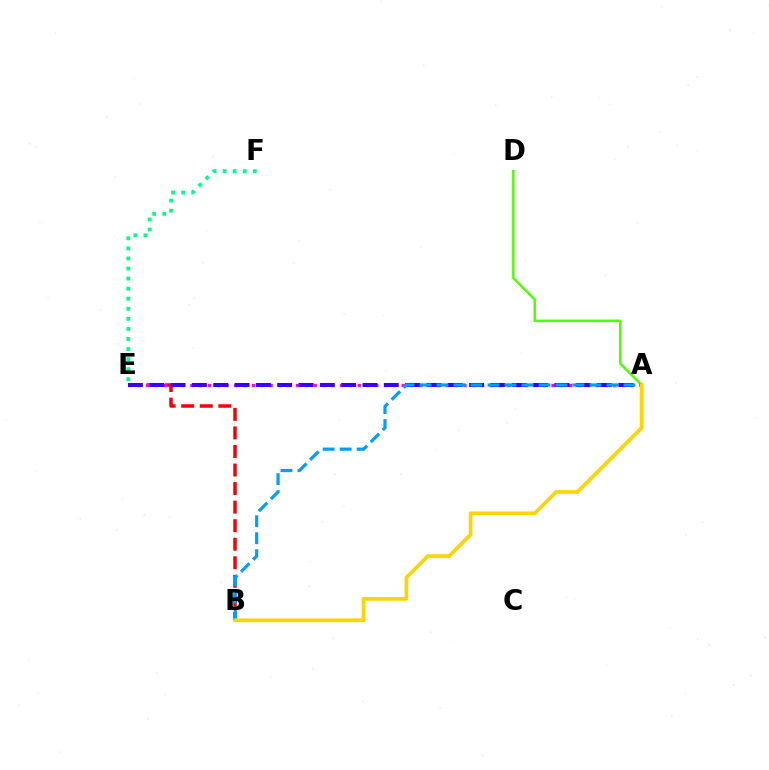{('A', 'D'): [{'color': '#4fff00', 'line_style': 'solid', 'thickness': 1.8}], ('B', 'E'): [{'color': '#ff0000', 'line_style': 'dashed', 'thickness': 2.52}], ('A', 'E'): [{'color': '#ff00ed', 'line_style': 'dotted', 'thickness': 2.39}, {'color': '#3700ff', 'line_style': 'dashed', 'thickness': 2.9}], ('A', 'B'): [{'color': '#009eff', 'line_style': 'dashed', 'thickness': 2.31}, {'color': '#ffd500', 'line_style': 'solid', 'thickness': 2.67}], ('E', 'F'): [{'color': '#00ff86', 'line_style': 'dotted', 'thickness': 2.73}]}